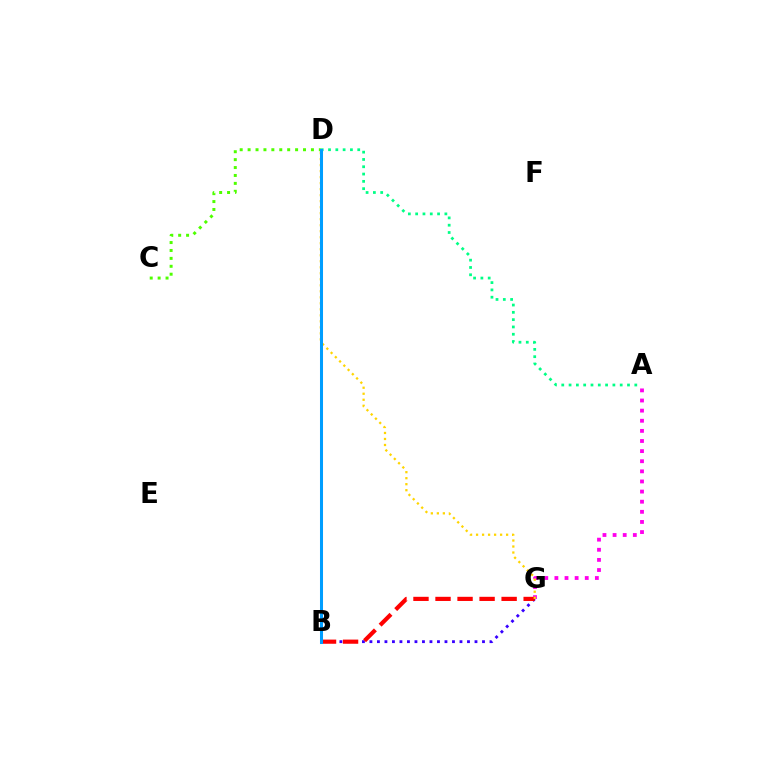{('A', 'G'): [{'color': '#ff00ed', 'line_style': 'dotted', 'thickness': 2.75}], ('B', 'G'): [{'color': '#3700ff', 'line_style': 'dotted', 'thickness': 2.04}, {'color': '#ff0000', 'line_style': 'dashed', 'thickness': 2.99}], ('C', 'D'): [{'color': '#4fff00', 'line_style': 'dotted', 'thickness': 2.15}], ('A', 'D'): [{'color': '#00ff86', 'line_style': 'dotted', 'thickness': 1.98}], ('D', 'G'): [{'color': '#ffd500', 'line_style': 'dotted', 'thickness': 1.63}], ('B', 'D'): [{'color': '#009eff', 'line_style': 'solid', 'thickness': 2.18}]}